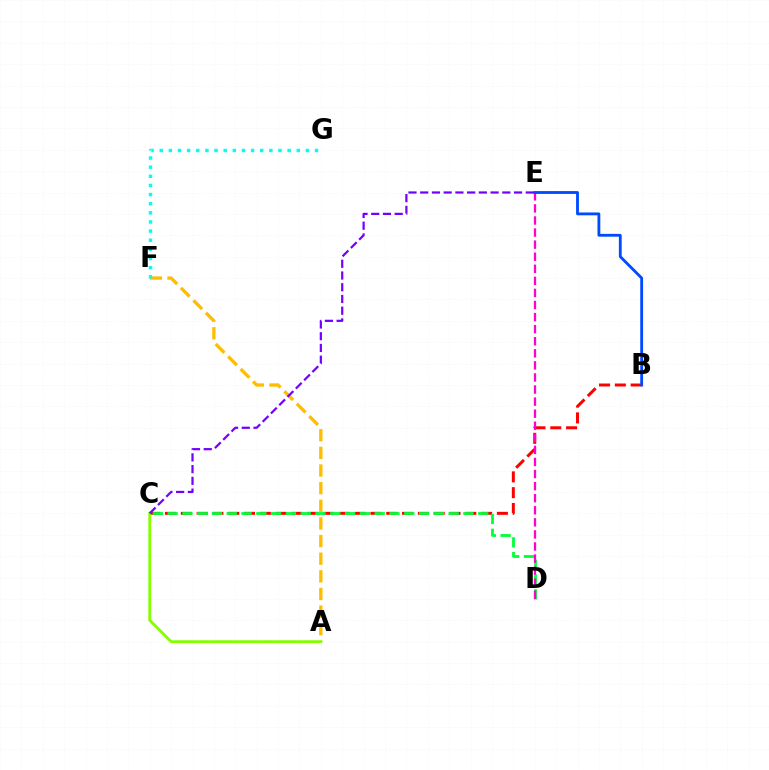{('B', 'C'): [{'color': '#ff0000', 'line_style': 'dashed', 'thickness': 2.15}], ('A', 'F'): [{'color': '#ffbd00', 'line_style': 'dashed', 'thickness': 2.4}], ('F', 'G'): [{'color': '#00fff6', 'line_style': 'dotted', 'thickness': 2.48}], ('C', 'D'): [{'color': '#00ff39', 'line_style': 'dashed', 'thickness': 2.01}], ('D', 'E'): [{'color': '#ff00cf', 'line_style': 'dashed', 'thickness': 1.64}], ('A', 'C'): [{'color': '#84ff00', 'line_style': 'solid', 'thickness': 2.02}], ('B', 'E'): [{'color': '#004bff', 'line_style': 'solid', 'thickness': 2.04}], ('C', 'E'): [{'color': '#7200ff', 'line_style': 'dashed', 'thickness': 1.59}]}